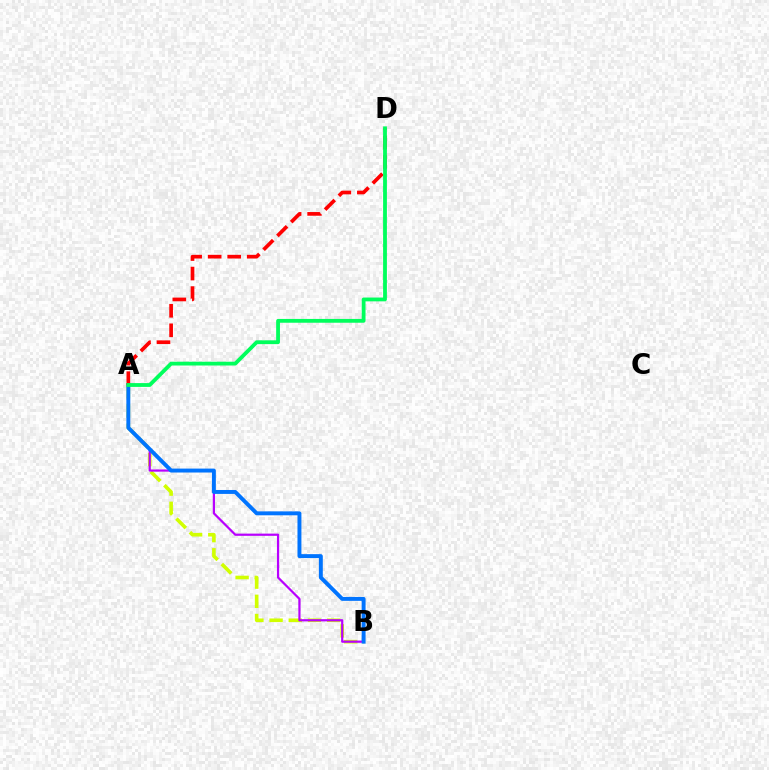{('A', 'B'): [{'color': '#d1ff00', 'line_style': 'dashed', 'thickness': 2.61}, {'color': '#b900ff', 'line_style': 'solid', 'thickness': 1.6}, {'color': '#0074ff', 'line_style': 'solid', 'thickness': 2.83}], ('A', 'D'): [{'color': '#ff0000', 'line_style': 'dashed', 'thickness': 2.65}, {'color': '#00ff5c', 'line_style': 'solid', 'thickness': 2.74}]}